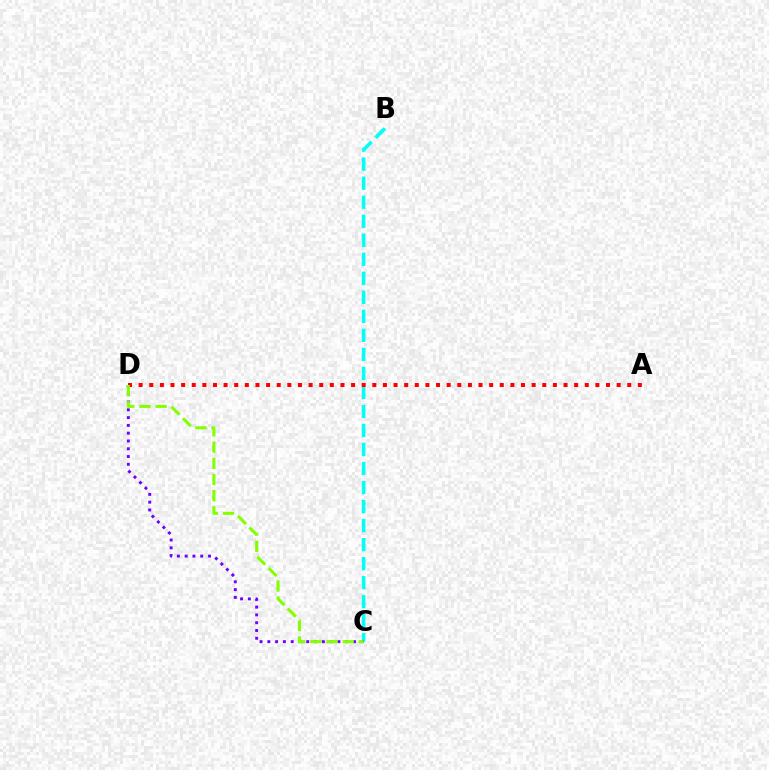{('B', 'C'): [{'color': '#00fff6', 'line_style': 'dashed', 'thickness': 2.58}], ('C', 'D'): [{'color': '#7200ff', 'line_style': 'dotted', 'thickness': 2.12}, {'color': '#84ff00', 'line_style': 'dashed', 'thickness': 2.2}], ('A', 'D'): [{'color': '#ff0000', 'line_style': 'dotted', 'thickness': 2.89}]}